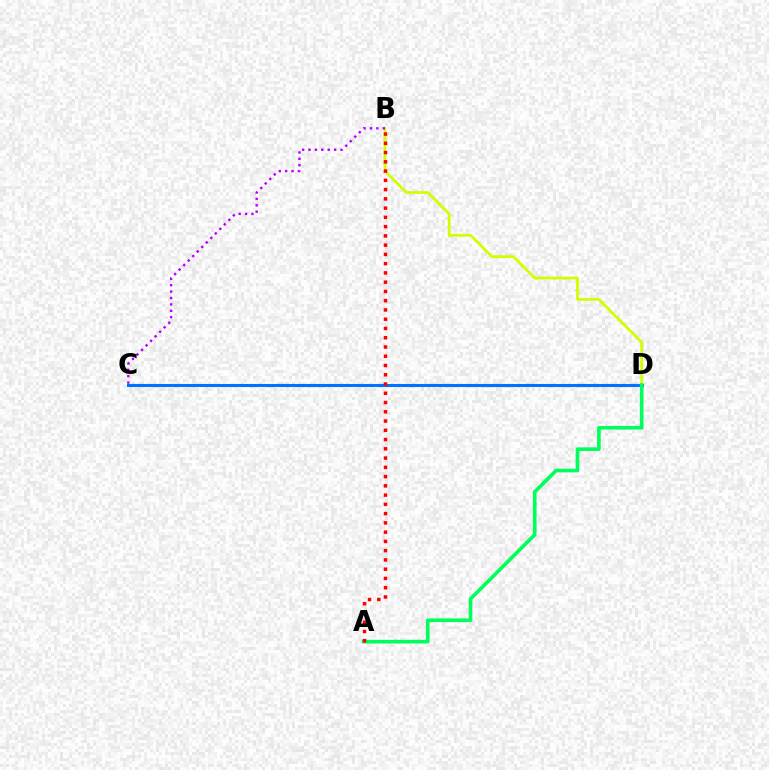{('B', 'D'): [{'color': '#d1ff00', 'line_style': 'solid', 'thickness': 1.99}], ('C', 'D'): [{'color': '#0074ff', 'line_style': 'solid', 'thickness': 2.22}], ('A', 'D'): [{'color': '#00ff5c', 'line_style': 'solid', 'thickness': 2.61}], ('B', 'C'): [{'color': '#b900ff', 'line_style': 'dotted', 'thickness': 1.74}], ('A', 'B'): [{'color': '#ff0000', 'line_style': 'dotted', 'thickness': 2.52}]}